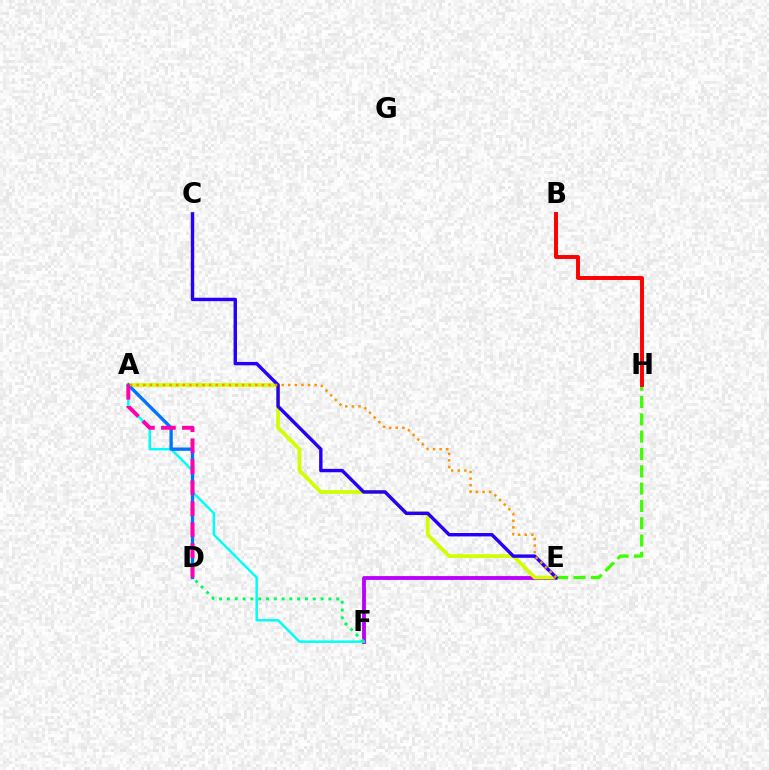{('E', 'F'): [{'color': '#b900ff', 'line_style': 'solid', 'thickness': 2.76}], ('A', 'F'): [{'color': '#00fff6', 'line_style': 'solid', 'thickness': 1.78}], ('D', 'F'): [{'color': '#00ff5c', 'line_style': 'dotted', 'thickness': 2.12}], ('E', 'H'): [{'color': '#3dff00', 'line_style': 'dashed', 'thickness': 2.35}], ('A', 'E'): [{'color': '#d1ff00', 'line_style': 'solid', 'thickness': 2.69}, {'color': '#ff9400', 'line_style': 'dotted', 'thickness': 1.79}], ('B', 'H'): [{'color': '#ff0000', 'line_style': 'solid', 'thickness': 2.84}], ('A', 'D'): [{'color': '#0074ff', 'line_style': 'solid', 'thickness': 2.38}, {'color': '#ff00ac', 'line_style': 'dashed', 'thickness': 2.85}], ('C', 'E'): [{'color': '#2500ff', 'line_style': 'solid', 'thickness': 2.46}]}